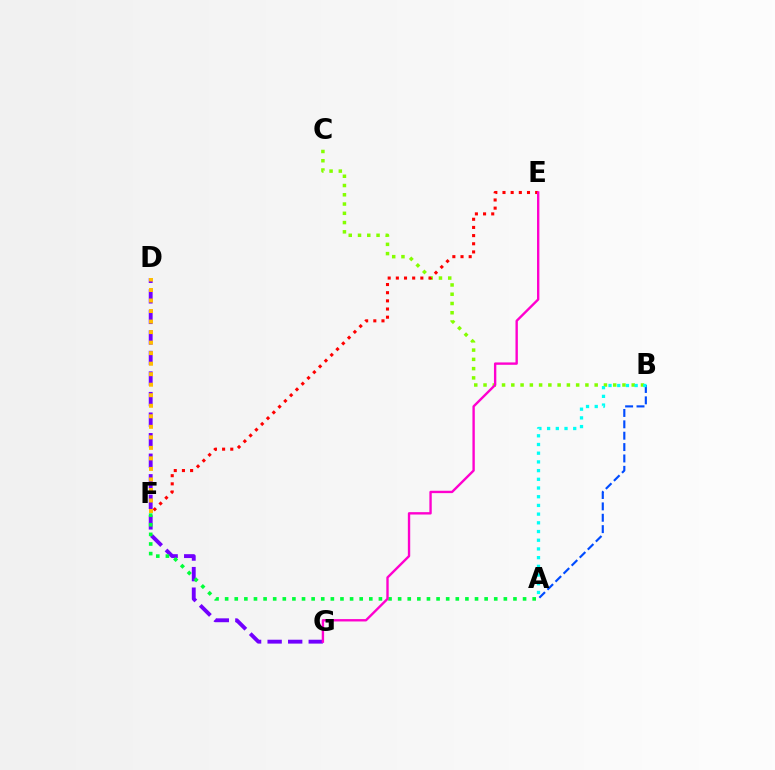{('B', 'C'): [{'color': '#84ff00', 'line_style': 'dotted', 'thickness': 2.52}], ('D', 'G'): [{'color': '#7200ff', 'line_style': 'dashed', 'thickness': 2.79}], ('E', 'F'): [{'color': '#ff0000', 'line_style': 'dotted', 'thickness': 2.22}], ('A', 'F'): [{'color': '#00ff39', 'line_style': 'dotted', 'thickness': 2.61}], ('A', 'B'): [{'color': '#004bff', 'line_style': 'dashed', 'thickness': 1.55}, {'color': '#00fff6', 'line_style': 'dotted', 'thickness': 2.36}], ('D', 'F'): [{'color': '#ffbd00', 'line_style': 'dotted', 'thickness': 2.86}], ('E', 'G'): [{'color': '#ff00cf', 'line_style': 'solid', 'thickness': 1.71}]}